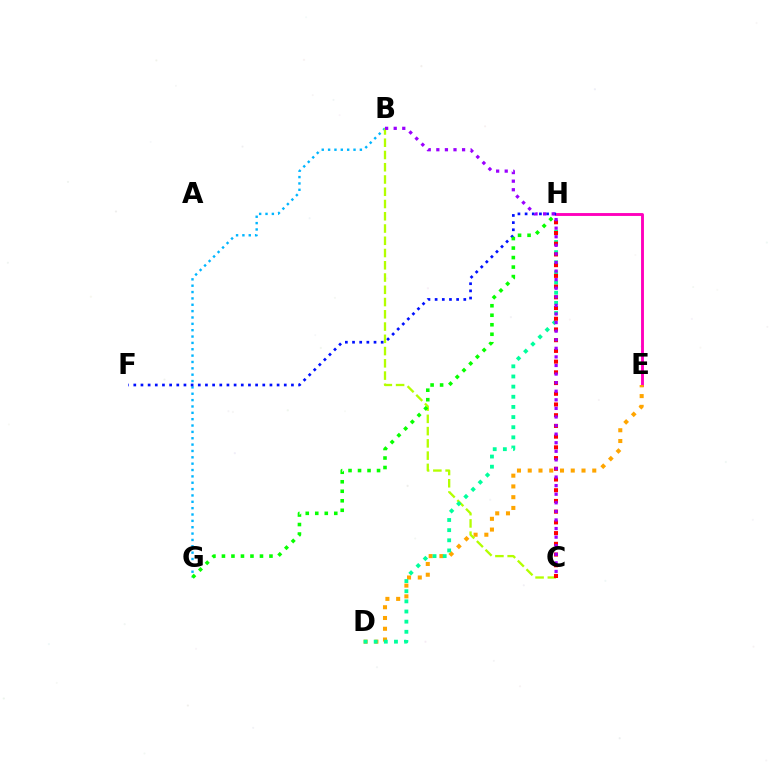{('E', 'H'): [{'color': '#ff00bd', 'line_style': 'solid', 'thickness': 2.07}], ('B', 'G'): [{'color': '#00b5ff', 'line_style': 'dotted', 'thickness': 1.73}], ('D', 'E'): [{'color': '#ffa500', 'line_style': 'dotted', 'thickness': 2.92}], ('F', 'H'): [{'color': '#0010ff', 'line_style': 'dotted', 'thickness': 1.95}], ('B', 'C'): [{'color': '#b3ff00', 'line_style': 'dashed', 'thickness': 1.66}, {'color': '#9b00ff', 'line_style': 'dotted', 'thickness': 2.33}], ('D', 'H'): [{'color': '#00ff9d', 'line_style': 'dotted', 'thickness': 2.76}], ('G', 'H'): [{'color': '#08ff00', 'line_style': 'dotted', 'thickness': 2.58}], ('C', 'H'): [{'color': '#ff0000', 'line_style': 'dotted', 'thickness': 2.91}]}